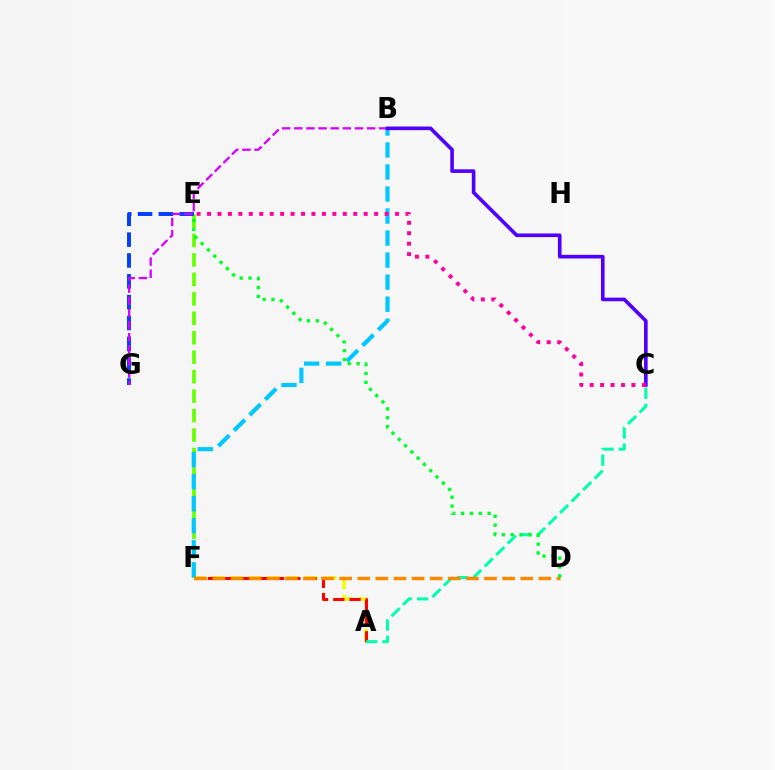{('E', 'F'): [{'color': '#66ff00', 'line_style': 'dashed', 'thickness': 2.64}], ('E', 'G'): [{'color': '#003fff', 'line_style': 'dashed', 'thickness': 2.83}], ('A', 'F'): [{'color': '#eeff00', 'line_style': 'dashed', 'thickness': 2.54}, {'color': '#ff0000', 'line_style': 'dashed', 'thickness': 2.21}], ('B', 'G'): [{'color': '#d600ff', 'line_style': 'dashed', 'thickness': 1.65}], ('B', 'F'): [{'color': '#00c7ff', 'line_style': 'dashed', 'thickness': 2.99}], ('A', 'C'): [{'color': '#00ffaf', 'line_style': 'dashed', 'thickness': 2.21}], ('D', 'F'): [{'color': '#ff8800', 'line_style': 'dashed', 'thickness': 2.46}], ('D', 'E'): [{'color': '#00ff27', 'line_style': 'dotted', 'thickness': 2.41}], ('B', 'C'): [{'color': '#4f00ff', 'line_style': 'solid', 'thickness': 2.62}], ('C', 'E'): [{'color': '#ff00a0', 'line_style': 'dotted', 'thickness': 2.84}]}